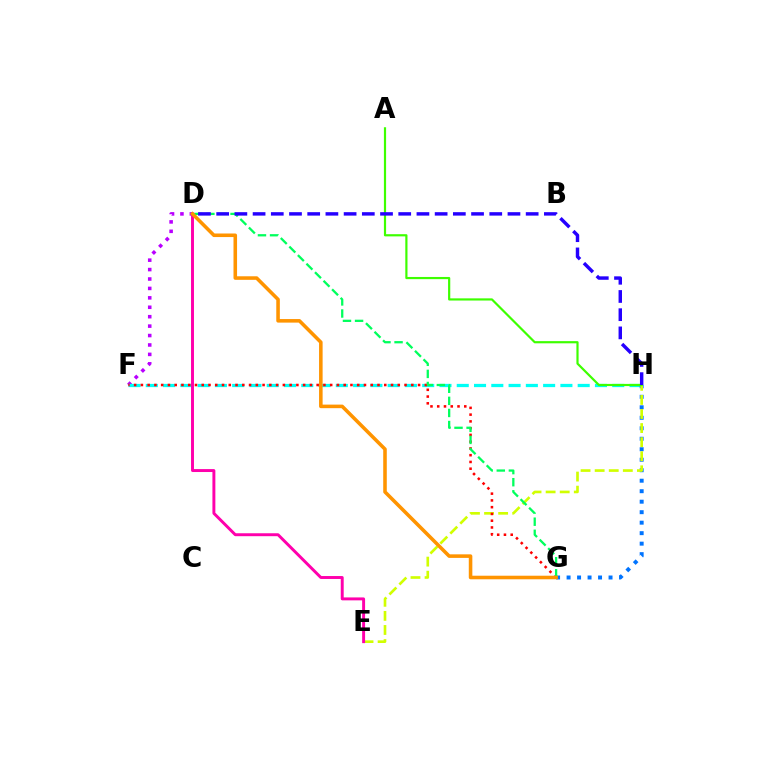{('D', 'F'): [{'color': '#b900ff', 'line_style': 'dotted', 'thickness': 2.56}], ('F', 'H'): [{'color': '#00fff6', 'line_style': 'dashed', 'thickness': 2.35}], ('G', 'H'): [{'color': '#0074ff', 'line_style': 'dotted', 'thickness': 2.85}], ('E', 'H'): [{'color': '#d1ff00', 'line_style': 'dashed', 'thickness': 1.91}], ('A', 'H'): [{'color': '#3dff00', 'line_style': 'solid', 'thickness': 1.58}], ('D', 'E'): [{'color': '#ff00ac', 'line_style': 'solid', 'thickness': 2.11}], ('F', 'G'): [{'color': '#ff0000', 'line_style': 'dotted', 'thickness': 1.84}], ('D', 'G'): [{'color': '#00ff5c', 'line_style': 'dashed', 'thickness': 1.64}, {'color': '#ff9400', 'line_style': 'solid', 'thickness': 2.56}], ('D', 'H'): [{'color': '#2500ff', 'line_style': 'dashed', 'thickness': 2.47}]}